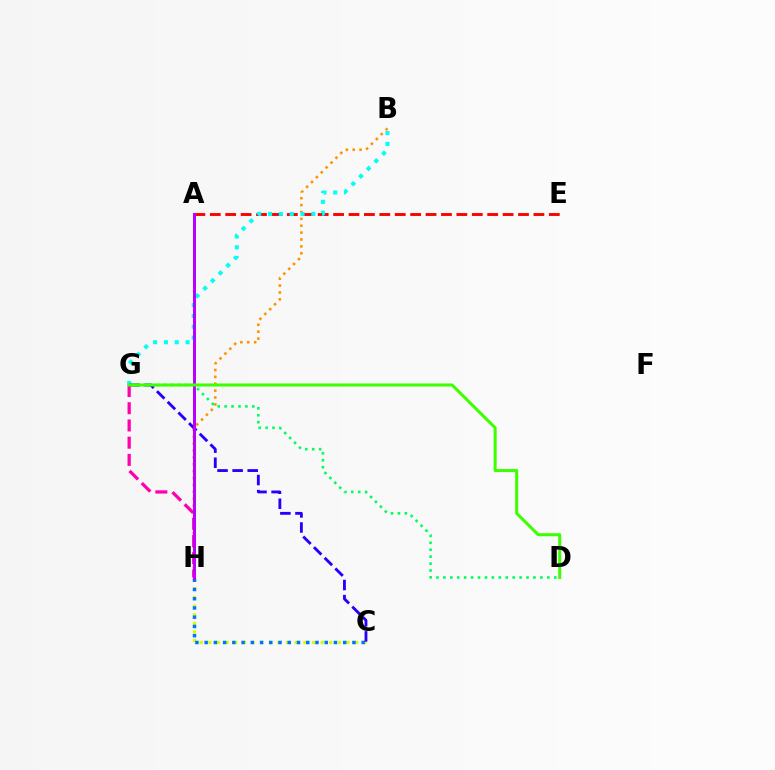{('D', 'G'): [{'color': '#00ff5c', 'line_style': 'dotted', 'thickness': 1.88}, {'color': '#3dff00', 'line_style': 'solid', 'thickness': 2.19}], ('A', 'E'): [{'color': '#ff0000', 'line_style': 'dashed', 'thickness': 2.09}], ('B', 'H'): [{'color': '#ff9400', 'line_style': 'dotted', 'thickness': 1.87}], ('C', 'H'): [{'color': '#d1ff00', 'line_style': 'dotted', 'thickness': 2.35}, {'color': '#0074ff', 'line_style': 'dotted', 'thickness': 2.51}], ('B', 'G'): [{'color': '#00fff6', 'line_style': 'dotted', 'thickness': 2.94}], ('C', 'G'): [{'color': '#2500ff', 'line_style': 'dashed', 'thickness': 2.05}], ('G', 'H'): [{'color': '#ff00ac', 'line_style': 'dashed', 'thickness': 2.34}], ('A', 'H'): [{'color': '#b900ff', 'line_style': 'solid', 'thickness': 2.15}]}